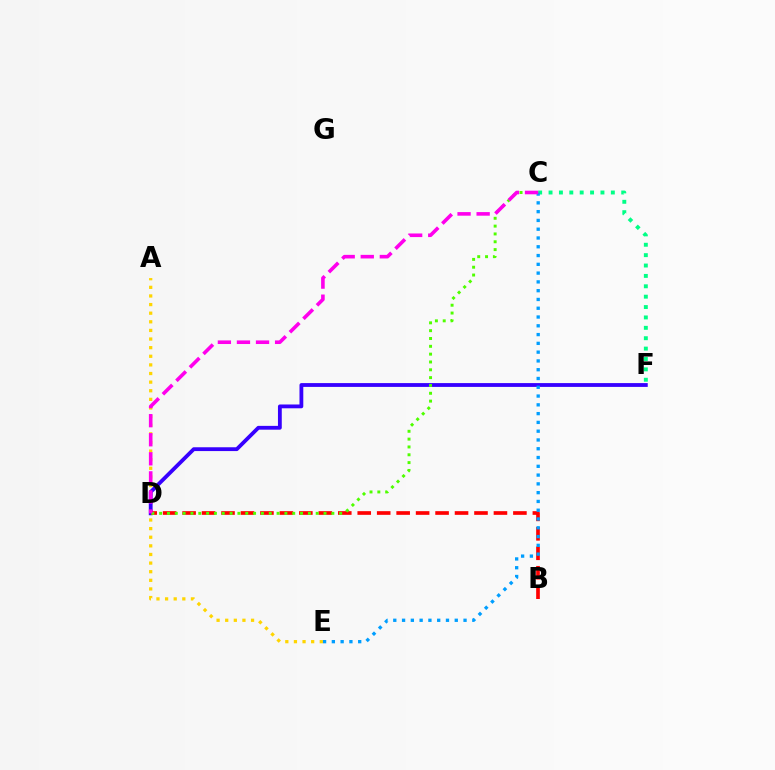{('A', 'E'): [{'color': '#ffd500', 'line_style': 'dotted', 'thickness': 2.34}], ('C', 'F'): [{'color': '#00ff86', 'line_style': 'dotted', 'thickness': 2.82}], ('D', 'F'): [{'color': '#3700ff', 'line_style': 'solid', 'thickness': 2.74}], ('B', 'D'): [{'color': '#ff0000', 'line_style': 'dashed', 'thickness': 2.64}], ('C', 'E'): [{'color': '#009eff', 'line_style': 'dotted', 'thickness': 2.39}], ('C', 'D'): [{'color': '#4fff00', 'line_style': 'dotted', 'thickness': 2.13}, {'color': '#ff00ed', 'line_style': 'dashed', 'thickness': 2.59}]}